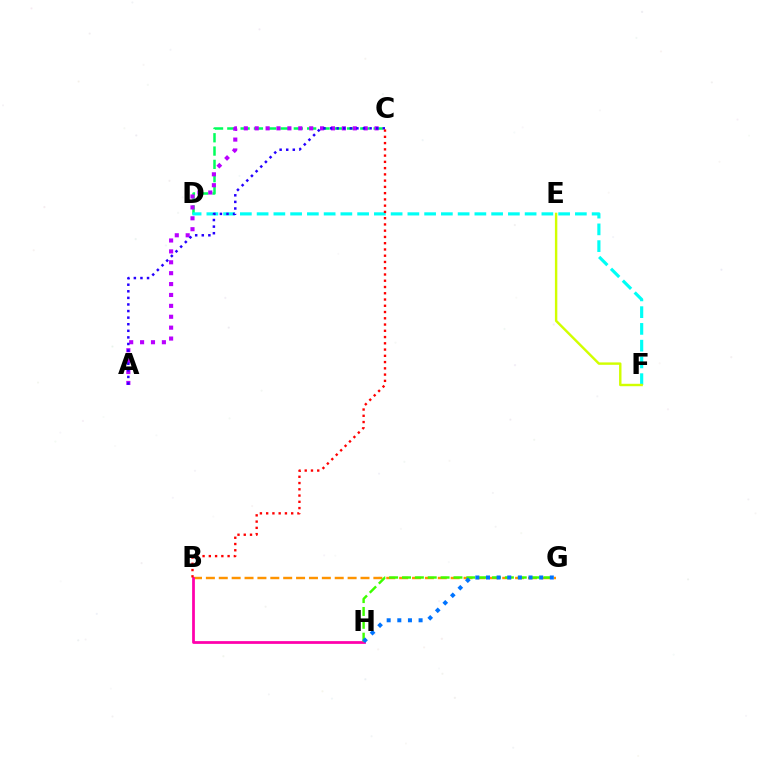{('B', 'G'): [{'color': '#ff9400', 'line_style': 'dashed', 'thickness': 1.75}], ('C', 'D'): [{'color': '#00ff5c', 'line_style': 'dashed', 'thickness': 1.81}], ('D', 'F'): [{'color': '#00fff6', 'line_style': 'dashed', 'thickness': 2.28}], ('E', 'F'): [{'color': '#d1ff00', 'line_style': 'solid', 'thickness': 1.74}], ('B', 'H'): [{'color': '#ff00ac', 'line_style': 'solid', 'thickness': 1.98}], ('A', 'C'): [{'color': '#b900ff', 'line_style': 'dotted', 'thickness': 2.96}, {'color': '#2500ff', 'line_style': 'dotted', 'thickness': 1.79}], ('G', 'H'): [{'color': '#3dff00', 'line_style': 'dashed', 'thickness': 1.75}, {'color': '#0074ff', 'line_style': 'dotted', 'thickness': 2.89}], ('B', 'C'): [{'color': '#ff0000', 'line_style': 'dotted', 'thickness': 1.7}]}